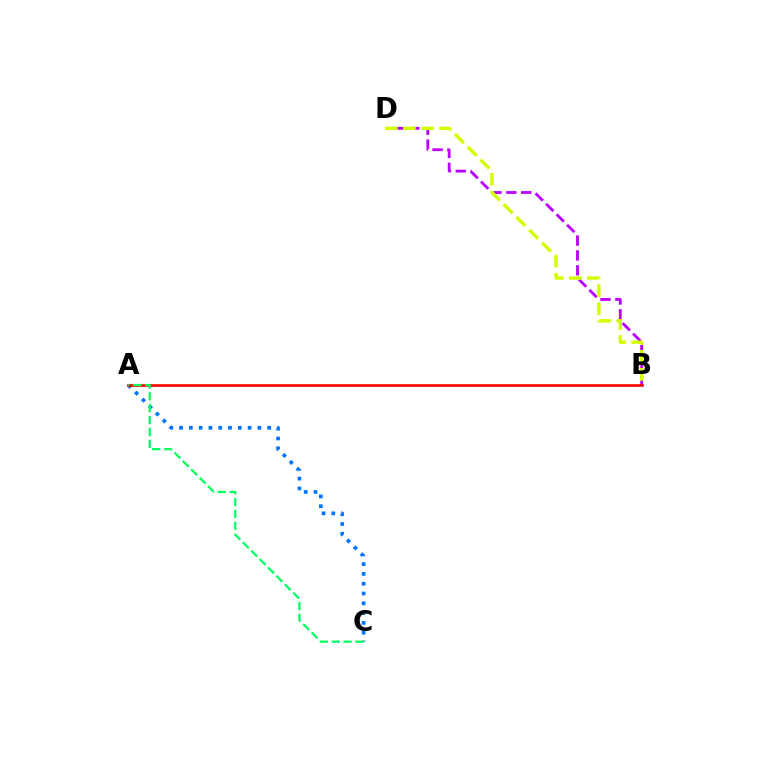{('A', 'C'): [{'color': '#0074ff', 'line_style': 'dotted', 'thickness': 2.66}, {'color': '#00ff5c', 'line_style': 'dashed', 'thickness': 1.61}], ('B', 'D'): [{'color': '#b900ff', 'line_style': 'dashed', 'thickness': 2.02}, {'color': '#d1ff00', 'line_style': 'dashed', 'thickness': 2.46}], ('A', 'B'): [{'color': '#ff0000', 'line_style': 'solid', 'thickness': 1.89}]}